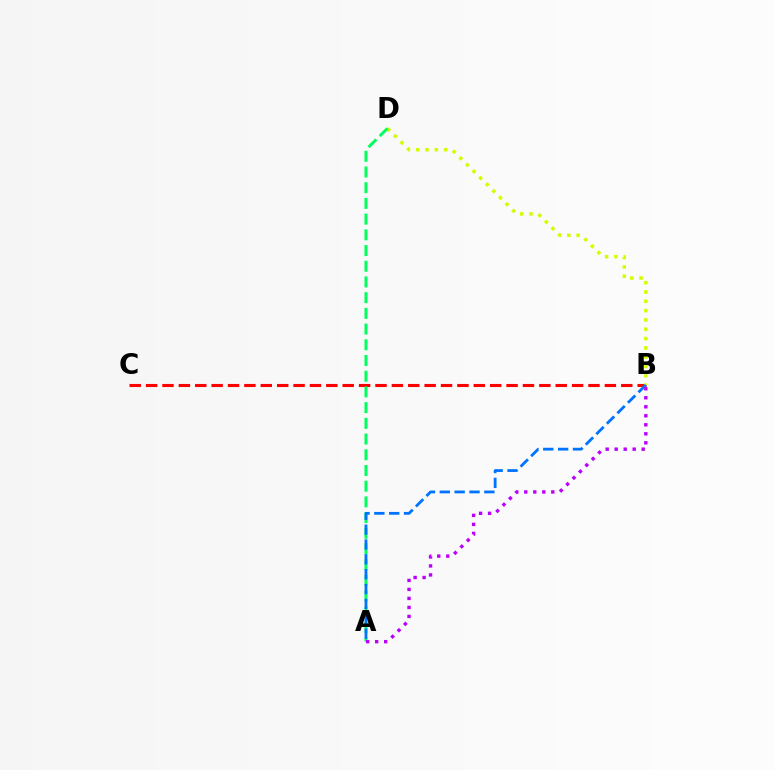{('B', 'C'): [{'color': '#ff0000', 'line_style': 'dashed', 'thickness': 2.23}], ('B', 'D'): [{'color': '#d1ff00', 'line_style': 'dotted', 'thickness': 2.53}], ('A', 'D'): [{'color': '#00ff5c', 'line_style': 'dashed', 'thickness': 2.13}], ('A', 'B'): [{'color': '#0074ff', 'line_style': 'dashed', 'thickness': 2.02}, {'color': '#b900ff', 'line_style': 'dotted', 'thickness': 2.45}]}